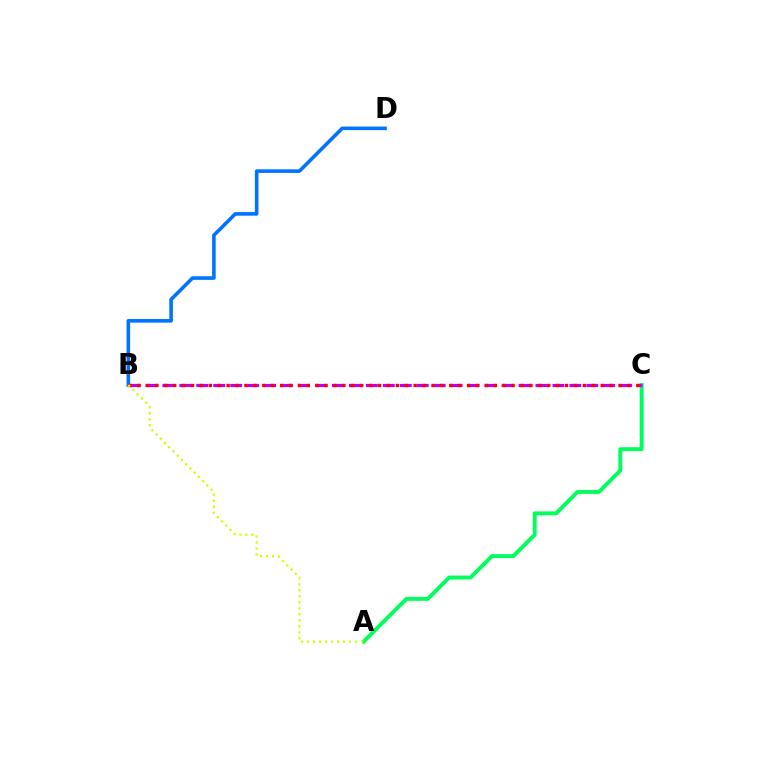{('B', 'D'): [{'color': '#0074ff', 'line_style': 'solid', 'thickness': 2.59}], ('A', 'C'): [{'color': '#00ff5c', 'line_style': 'solid', 'thickness': 2.81}], ('B', 'C'): [{'color': '#b900ff', 'line_style': 'dashed', 'thickness': 2.3}, {'color': '#ff0000', 'line_style': 'dotted', 'thickness': 2.42}], ('A', 'B'): [{'color': '#d1ff00', 'line_style': 'dotted', 'thickness': 1.63}]}